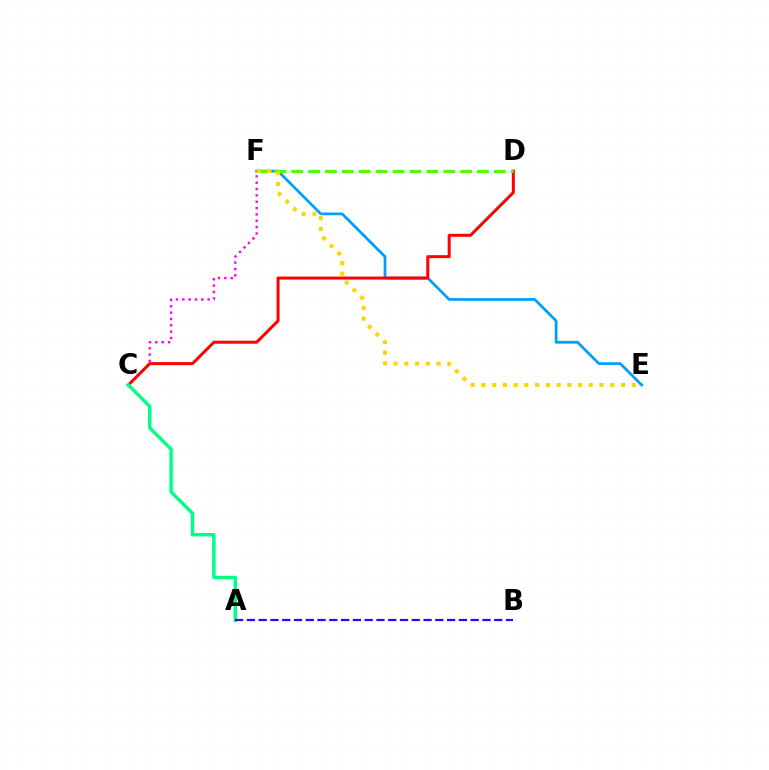{('E', 'F'): [{'color': '#009eff', 'line_style': 'solid', 'thickness': 1.98}, {'color': '#ffd500', 'line_style': 'dotted', 'thickness': 2.92}], ('C', 'F'): [{'color': '#ff00ed', 'line_style': 'dotted', 'thickness': 1.72}], ('C', 'D'): [{'color': '#ff0000', 'line_style': 'solid', 'thickness': 2.16}], ('A', 'C'): [{'color': '#00ff86', 'line_style': 'solid', 'thickness': 2.48}], ('D', 'F'): [{'color': '#4fff00', 'line_style': 'dashed', 'thickness': 2.29}], ('A', 'B'): [{'color': '#3700ff', 'line_style': 'dashed', 'thickness': 1.6}]}